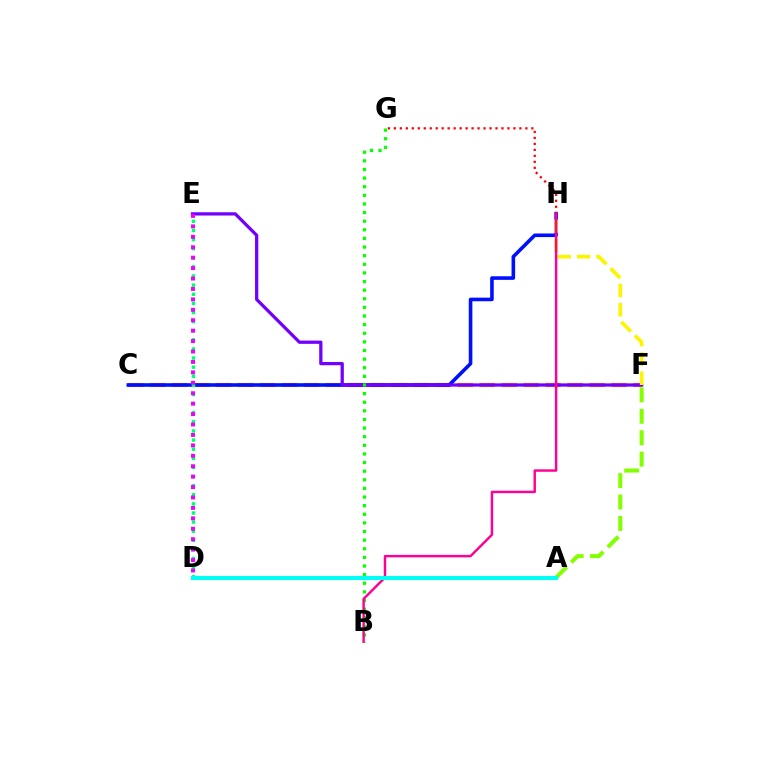{('C', 'F'): [{'color': '#ff7c00', 'line_style': 'dashed', 'thickness': 2.99}], ('C', 'H'): [{'color': '#0010ff', 'line_style': 'solid', 'thickness': 2.59}], ('G', 'H'): [{'color': '#ff0000', 'line_style': 'dotted', 'thickness': 1.62}], ('A', 'D'): [{'color': '#008cff', 'line_style': 'solid', 'thickness': 2.78}, {'color': '#00fff6', 'line_style': 'solid', 'thickness': 2.95}], ('A', 'F'): [{'color': '#84ff00', 'line_style': 'dashed', 'thickness': 2.91}], ('E', 'F'): [{'color': '#7200ff', 'line_style': 'solid', 'thickness': 2.34}], ('F', 'H'): [{'color': '#fcf500', 'line_style': 'dashed', 'thickness': 2.63}], ('D', 'E'): [{'color': '#00ff74', 'line_style': 'dotted', 'thickness': 2.48}, {'color': '#ee00ff', 'line_style': 'dotted', 'thickness': 2.83}], ('B', 'G'): [{'color': '#08ff00', 'line_style': 'dotted', 'thickness': 2.34}], ('B', 'H'): [{'color': '#ff0094', 'line_style': 'solid', 'thickness': 1.76}]}